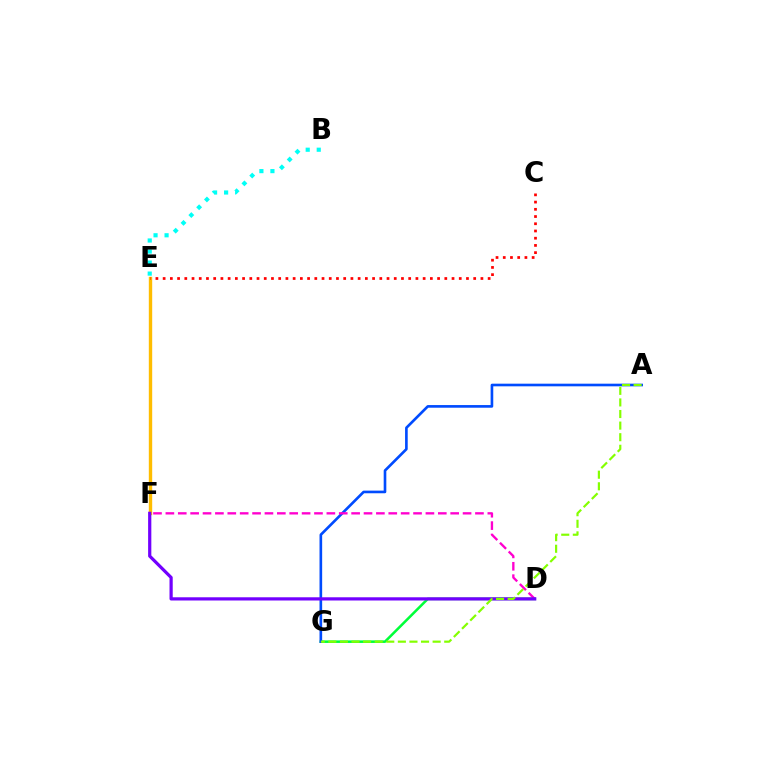{('E', 'F'): [{'color': '#ffbd00', 'line_style': 'solid', 'thickness': 2.44}], ('D', 'G'): [{'color': '#00ff39', 'line_style': 'solid', 'thickness': 1.83}], ('C', 'E'): [{'color': '#ff0000', 'line_style': 'dotted', 'thickness': 1.96}], ('A', 'G'): [{'color': '#004bff', 'line_style': 'solid', 'thickness': 1.9}, {'color': '#84ff00', 'line_style': 'dashed', 'thickness': 1.57}], ('D', 'F'): [{'color': '#ff00cf', 'line_style': 'dashed', 'thickness': 1.68}, {'color': '#7200ff', 'line_style': 'solid', 'thickness': 2.31}], ('B', 'E'): [{'color': '#00fff6', 'line_style': 'dotted', 'thickness': 3.0}]}